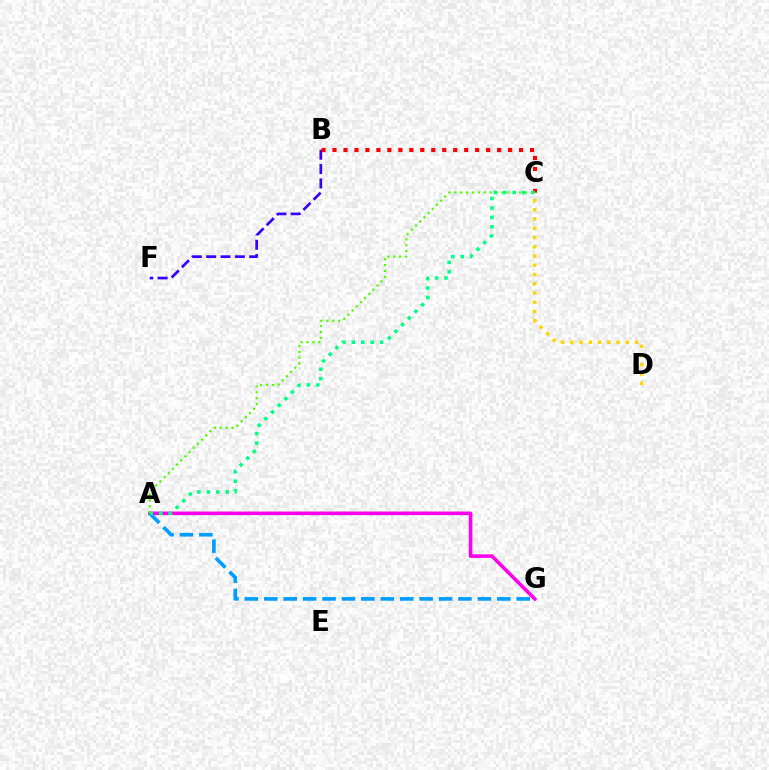{('A', 'G'): [{'color': '#ff00ed', 'line_style': 'solid', 'thickness': 2.59}, {'color': '#009eff', 'line_style': 'dashed', 'thickness': 2.64}], ('A', 'C'): [{'color': '#4fff00', 'line_style': 'dotted', 'thickness': 1.6}, {'color': '#00ff86', 'line_style': 'dotted', 'thickness': 2.56}], ('B', 'F'): [{'color': '#3700ff', 'line_style': 'dashed', 'thickness': 1.95}], ('B', 'C'): [{'color': '#ff0000', 'line_style': 'dotted', 'thickness': 2.98}], ('C', 'D'): [{'color': '#ffd500', 'line_style': 'dotted', 'thickness': 2.51}]}